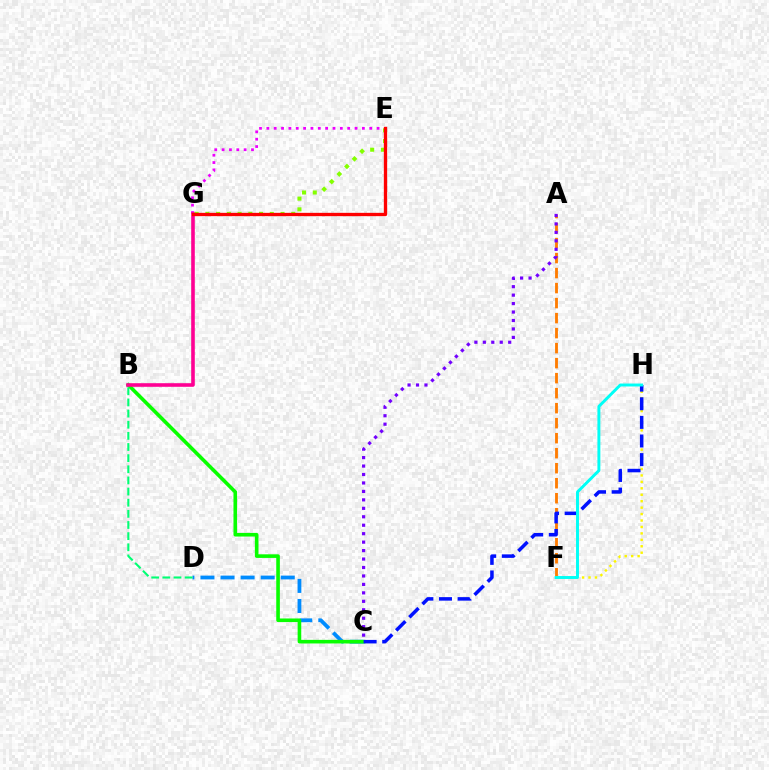{('A', 'F'): [{'color': '#ff7c00', 'line_style': 'dashed', 'thickness': 2.04}], ('C', 'D'): [{'color': '#008cff', 'line_style': 'dashed', 'thickness': 2.73}], ('F', 'H'): [{'color': '#fcf500', 'line_style': 'dotted', 'thickness': 1.75}, {'color': '#00fff6', 'line_style': 'solid', 'thickness': 2.12}], ('E', 'G'): [{'color': '#84ff00', 'line_style': 'dotted', 'thickness': 2.92}, {'color': '#ee00ff', 'line_style': 'dotted', 'thickness': 2.0}, {'color': '#ff0000', 'line_style': 'solid', 'thickness': 2.39}], ('B', 'C'): [{'color': '#08ff00', 'line_style': 'solid', 'thickness': 2.6}], ('C', 'H'): [{'color': '#0010ff', 'line_style': 'dashed', 'thickness': 2.53}], ('B', 'D'): [{'color': '#00ff74', 'line_style': 'dashed', 'thickness': 1.51}], ('B', 'G'): [{'color': '#ff0094', 'line_style': 'solid', 'thickness': 2.59}], ('A', 'C'): [{'color': '#7200ff', 'line_style': 'dotted', 'thickness': 2.3}]}